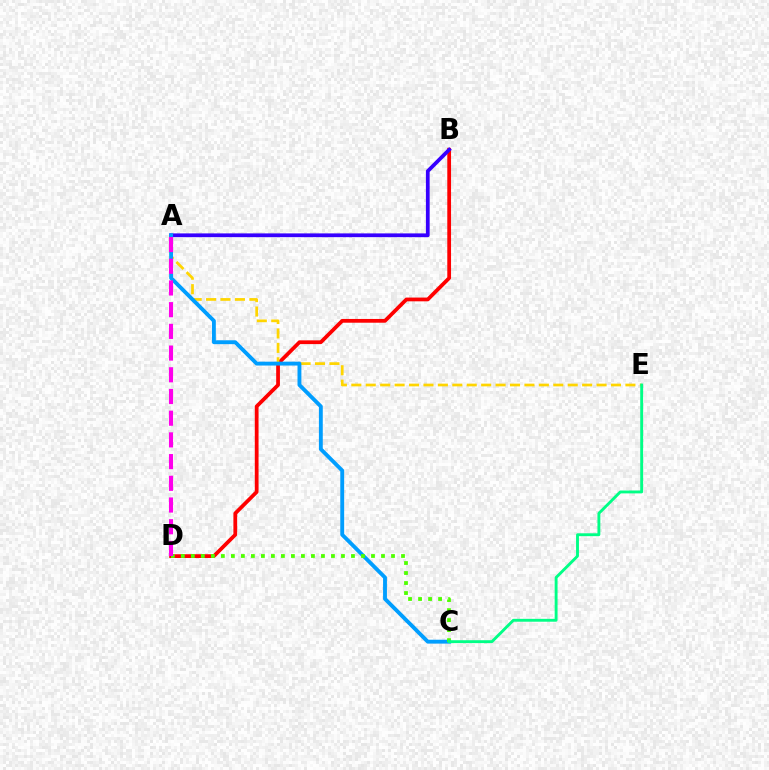{('B', 'D'): [{'color': '#ff0000', 'line_style': 'solid', 'thickness': 2.7}], ('A', 'B'): [{'color': '#3700ff', 'line_style': 'solid', 'thickness': 2.71}], ('A', 'E'): [{'color': '#ffd500', 'line_style': 'dashed', 'thickness': 1.96}], ('A', 'C'): [{'color': '#009eff', 'line_style': 'solid', 'thickness': 2.79}], ('C', 'D'): [{'color': '#4fff00', 'line_style': 'dotted', 'thickness': 2.72}], ('A', 'D'): [{'color': '#ff00ed', 'line_style': 'dashed', 'thickness': 2.95}], ('C', 'E'): [{'color': '#00ff86', 'line_style': 'solid', 'thickness': 2.07}]}